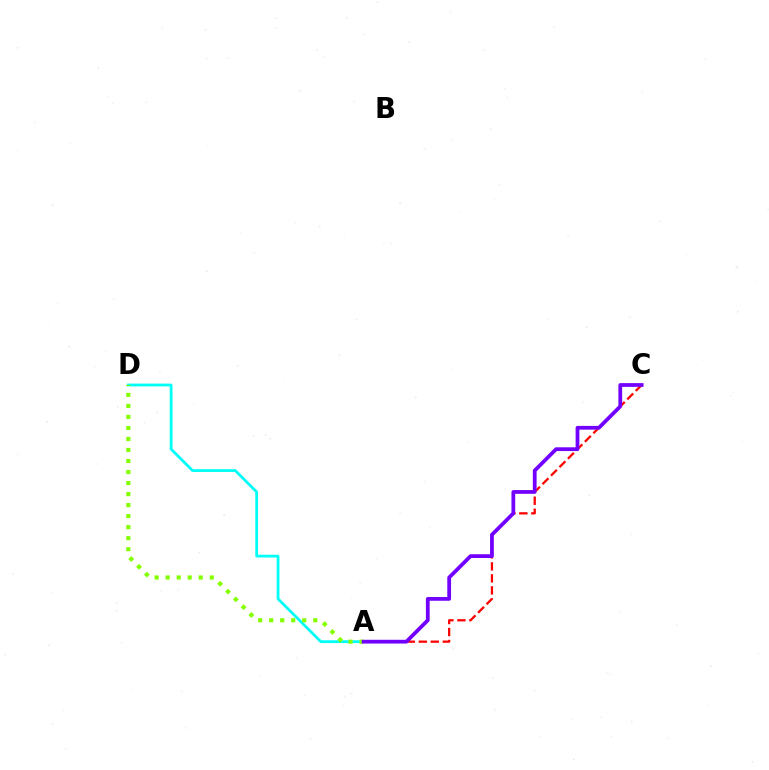{('A', 'C'): [{'color': '#ff0000', 'line_style': 'dashed', 'thickness': 1.63}, {'color': '#7200ff', 'line_style': 'solid', 'thickness': 2.71}], ('A', 'D'): [{'color': '#00fff6', 'line_style': 'solid', 'thickness': 1.99}, {'color': '#84ff00', 'line_style': 'dotted', 'thickness': 2.99}]}